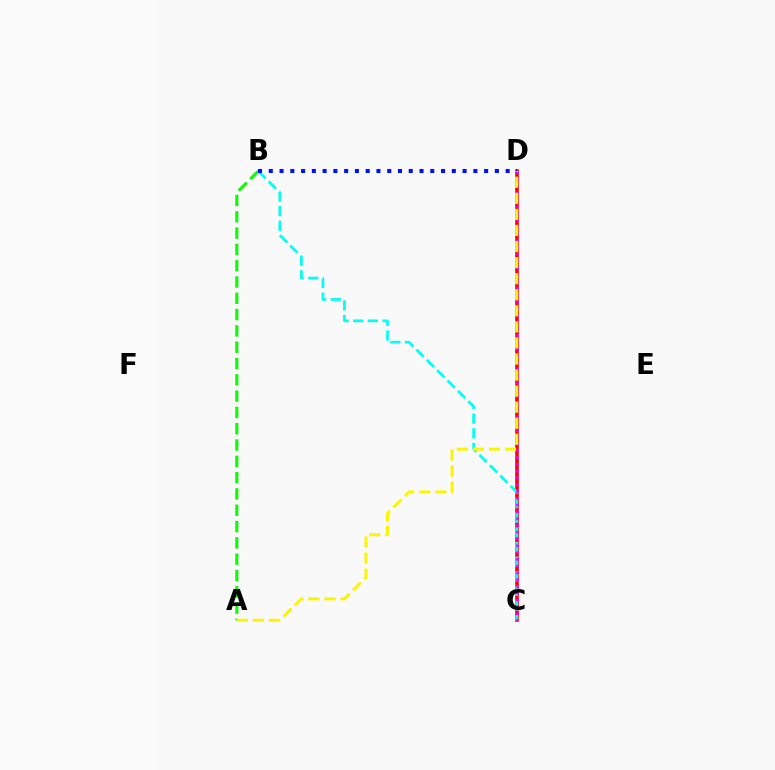{('C', 'D'): [{'color': '#ff0000', 'line_style': 'solid', 'thickness': 2.58}, {'color': '#ee00ff', 'line_style': 'dotted', 'thickness': 1.84}], ('B', 'C'): [{'color': '#00fff6', 'line_style': 'dashed', 'thickness': 1.99}], ('A', 'B'): [{'color': '#08ff00', 'line_style': 'dashed', 'thickness': 2.22}], ('B', 'D'): [{'color': '#0010ff', 'line_style': 'dotted', 'thickness': 2.93}], ('A', 'D'): [{'color': '#fcf500', 'line_style': 'dashed', 'thickness': 2.18}]}